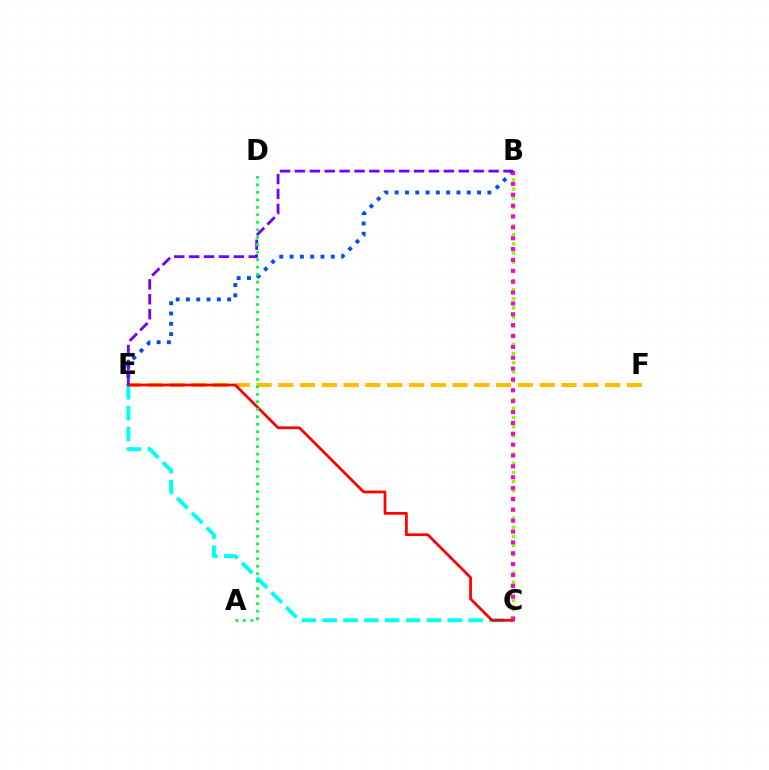{('B', 'C'): [{'color': '#84ff00', 'line_style': 'dotted', 'thickness': 2.48}, {'color': '#ff00cf', 'line_style': 'dotted', 'thickness': 2.95}], ('E', 'F'): [{'color': '#ffbd00', 'line_style': 'dashed', 'thickness': 2.96}], ('C', 'E'): [{'color': '#00fff6', 'line_style': 'dashed', 'thickness': 2.83}, {'color': '#ff0000', 'line_style': 'solid', 'thickness': 1.98}], ('B', 'E'): [{'color': '#004bff', 'line_style': 'dotted', 'thickness': 2.8}, {'color': '#7200ff', 'line_style': 'dashed', 'thickness': 2.02}], ('A', 'D'): [{'color': '#00ff39', 'line_style': 'dotted', 'thickness': 2.03}]}